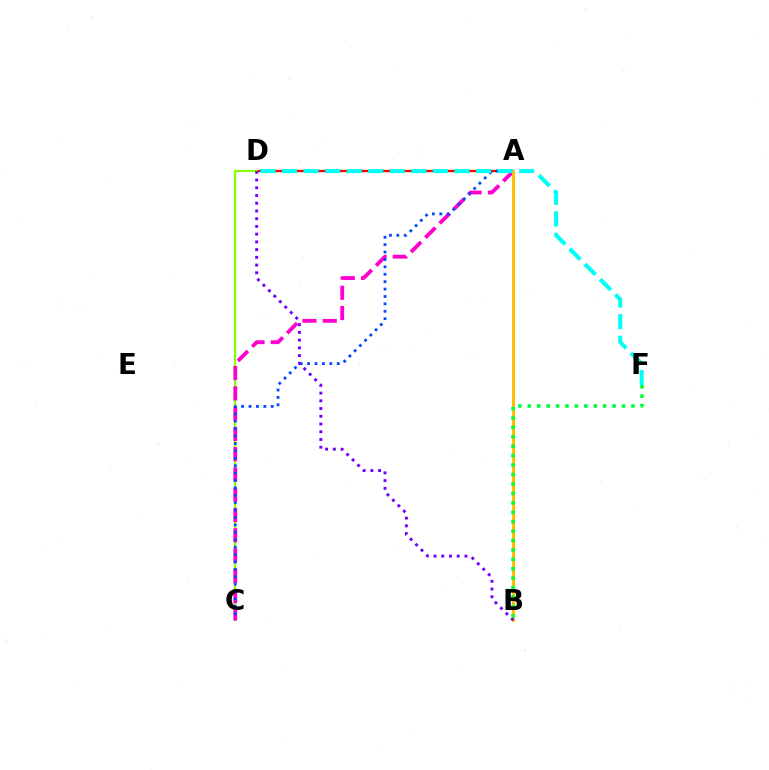{('A', 'D'): [{'color': '#ff0000', 'line_style': 'solid', 'thickness': 1.72}], ('C', 'D'): [{'color': '#84ff00', 'line_style': 'solid', 'thickness': 1.56}], ('A', 'C'): [{'color': '#ff00cf', 'line_style': 'dashed', 'thickness': 2.75}, {'color': '#004bff', 'line_style': 'dotted', 'thickness': 2.01}], ('A', 'B'): [{'color': '#ffbd00', 'line_style': 'solid', 'thickness': 2.11}], ('D', 'F'): [{'color': '#00fff6', 'line_style': 'dashed', 'thickness': 2.93}], ('B', 'D'): [{'color': '#7200ff', 'line_style': 'dotted', 'thickness': 2.1}], ('B', 'F'): [{'color': '#00ff39', 'line_style': 'dotted', 'thickness': 2.56}]}